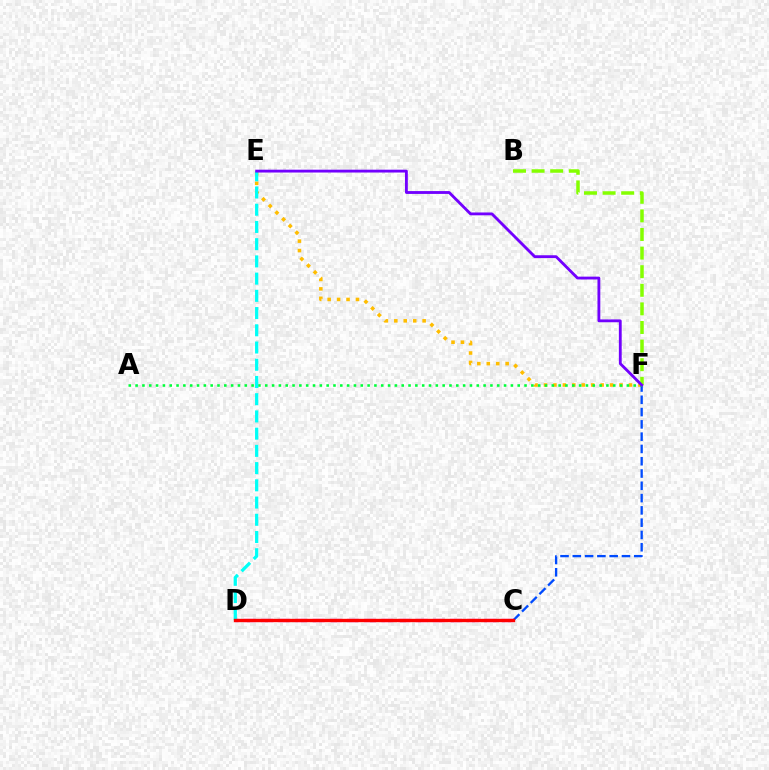{('E', 'F'): [{'color': '#ffbd00', 'line_style': 'dotted', 'thickness': 2.56}, {'color': '#7200ff', 'line_style': 'solid', 'thickness': 2.04}], ('C', 'F'): [{'color': '#004bff', 'line_style': 'dashed', 'thickness': 1.67}], ('A', 'F'): [{'color': '#00ff39', 'line_style': 'dotted', 'thickness': 1.85}], ('C', 'D'): [{'color': '#ff00cf', 'line_style': 'dashed', 'thickness': 2.33}, {'color': '#ff0000', 'line_style': 'solid', 'thickness': 2.41}], ('D', 'E'): [{'color': '#00fff6', 'line_style': 'dashed', 'thickness': 2.34}], ('B', 'F'): [{'color': '#84ff00', 'line_style': 'dashed', 'thickness': 2.53}]}